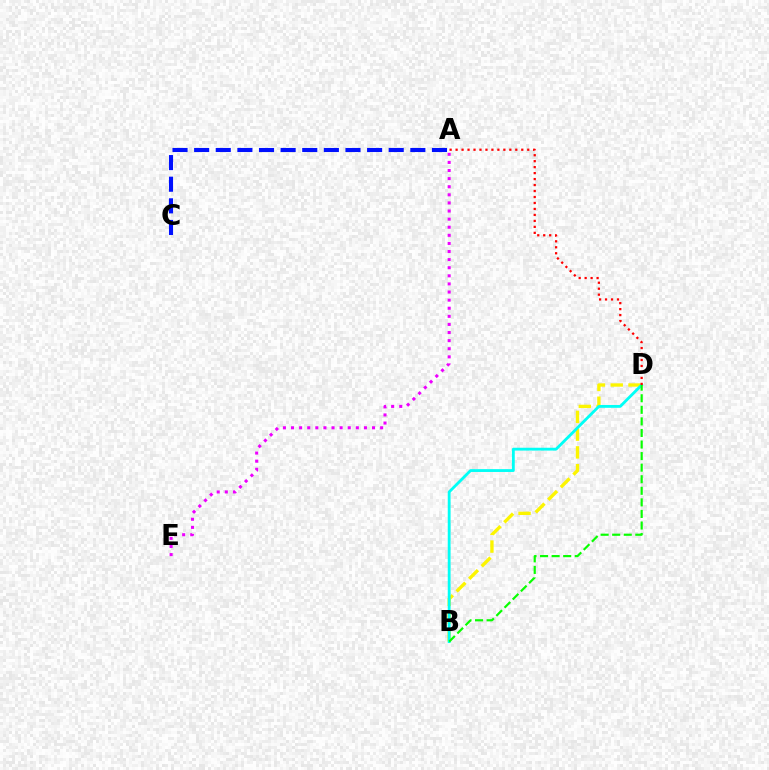{('B', 'D'): [{'color': '#fcf500', 'line_style': 'dashed', 'thickness': 2.41}, {'color': '#00fff6', 'line_style': 'solid', 'thickness': 2.04}, {'color': '#08ff00', 'line_style': 'dashed', 'thickness': 1.57}], ('A', 'C'): [{'color': '#0010ff', 'line_style': 'dashed', 'thickness': 2.94}], ('A', 'D'): [{'color': '#ff0000', 'line_style': 'dotted', 'thickness': 1.62}], ('A', 'E'): [{'color': '#ee00ff', 'line_style': 'dotted', 'thickness': 2.2}]}